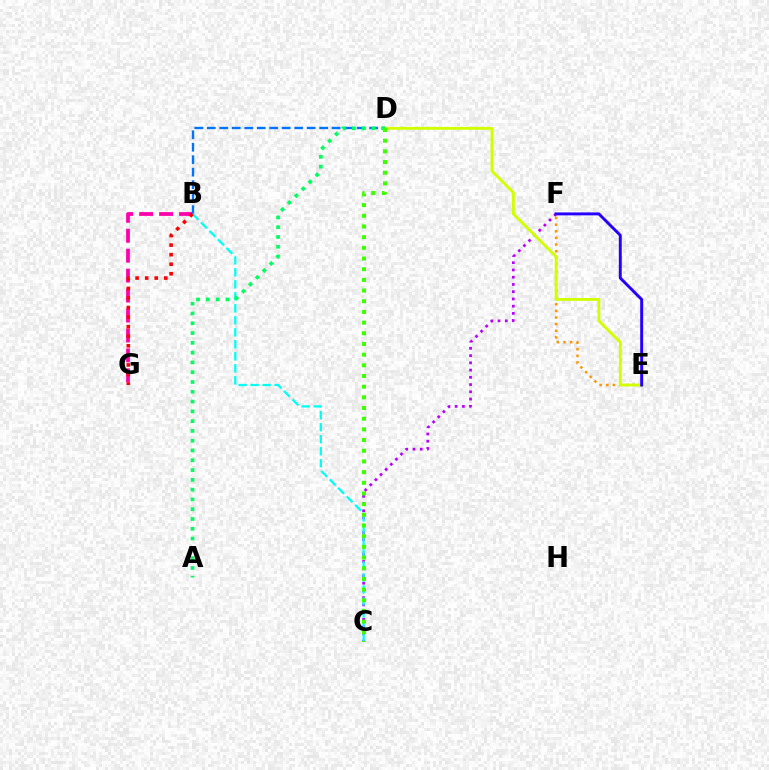{('E', 'F'): [{'color': '#ff9400', 'line_style': 'dotted', 'thickness': 1.8}, {'color': '#2500ff', 'line_style': 'solid', 'thickness': 2.11}], ('B', 'G'): [{'color': '#ff00ac', 'line_style': 'dashed', 'thickness': 2.71}, {'color': '#ff0000', 'line_style': 'dotted', 'thickness': 2.6}], ('C', 'F'): [{'color': '#b900ff', 'line_style': 'dotted', 'thickness': 1.97}], ('B', 'D'): [{'color': '#0074ff', 'line_style': 'dashed', 'thickness': 1.7}], ('D', 'E'): [{'color': '#d1ff00', 'line_style': 'solid', 'thickness': 2.06}], ('B', 'C'): [{'color': '#00fff6', 'line_style': 'dashed', 'thickness': 1.63}], ('A', 'D'): [{'color': '#00ff5c', 'line_style': 'dotted', 'thickness': 2.66}], ('C', 'D'): [{'color': '#3dff00', 'line_style': 'dotted', 'thickness': 2.9}]}